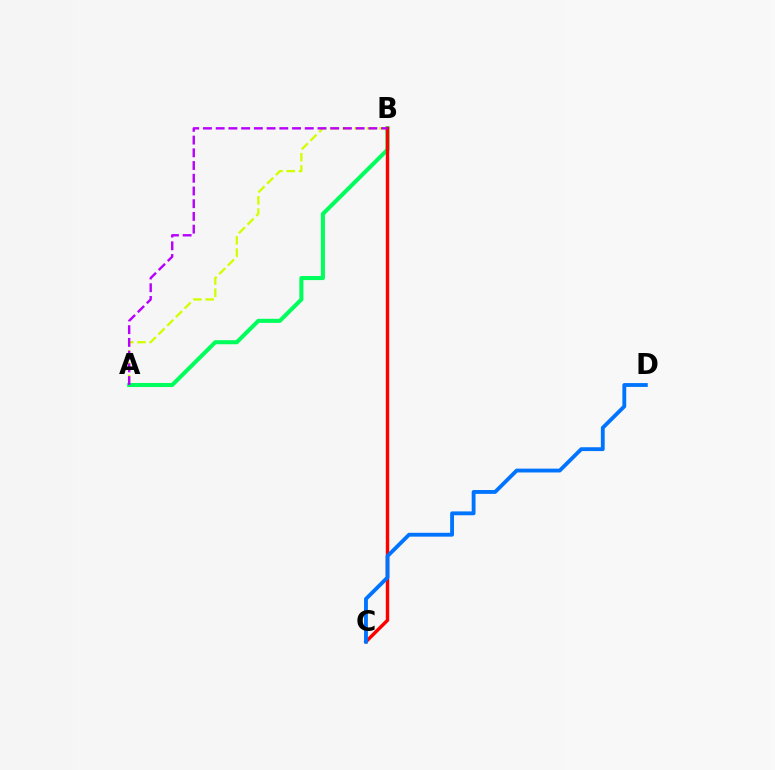{('A', 'B'): [{'color': '#d1ff00', 'line_style': 'dashed', 'thickness': 1.67}, {'color': '#00ff5c', 'line_style': 'solid', 'thickness': 2.92}, {'color': '#b900ff', 'line_style': 'dashed', 'thickness': 1.73}], ('B', 'C'): [{'color': '#ff0000', 'line_style': 'solid', 'thickness': 2.45}], ('C', 'D'): [{'color': '#0074ff', 'line_style': 'solid', 'thickness': 2.77}]}